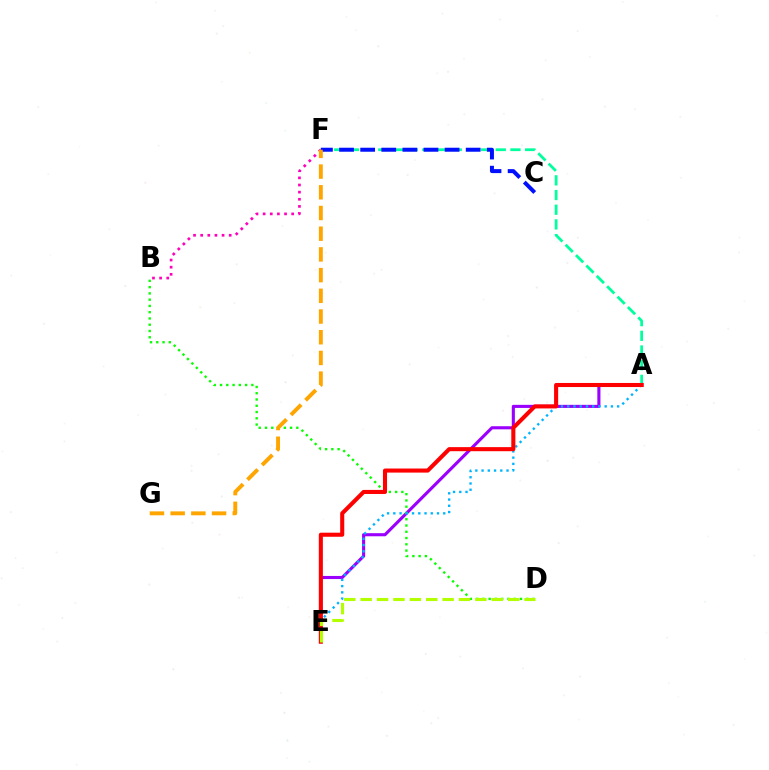{('A', 'E'): [{'color': '#9b00ff', 'line_style': 'solid', 'thickness': 2.23}, {'color': '#00b5ff', 'line_style': 'dotted', 'thickness': 1.7}, {'color': '#ff0000', 'line_style': 'solid', 'thickness': 2.93}], ('B', 'D'): [{'color': '#08ff00', 'line_style': 'dotted', 'thickness': 1.7}], ('A', 'F'): [{'color': '#00ff9d', 'line_style': 'dashed', 'thickness': 2.0}], ('C', 'F'): [{'color': '#0010ff', 'line_style': 'dashed', 'thickness': 2.87}], ('B', 'F'): [{'color': '#ff00bd', 'line_style': 'dotted', 'thickness': 1.94}], ('D', 'E'): [{'color': '#b3ff00', 'line_style': 'dashed', 'thickness': 2.23}], ('F', 'G'): [{'color': '#ffa500', 'line_style': 'dashed', 'thickness': 2.81}]}